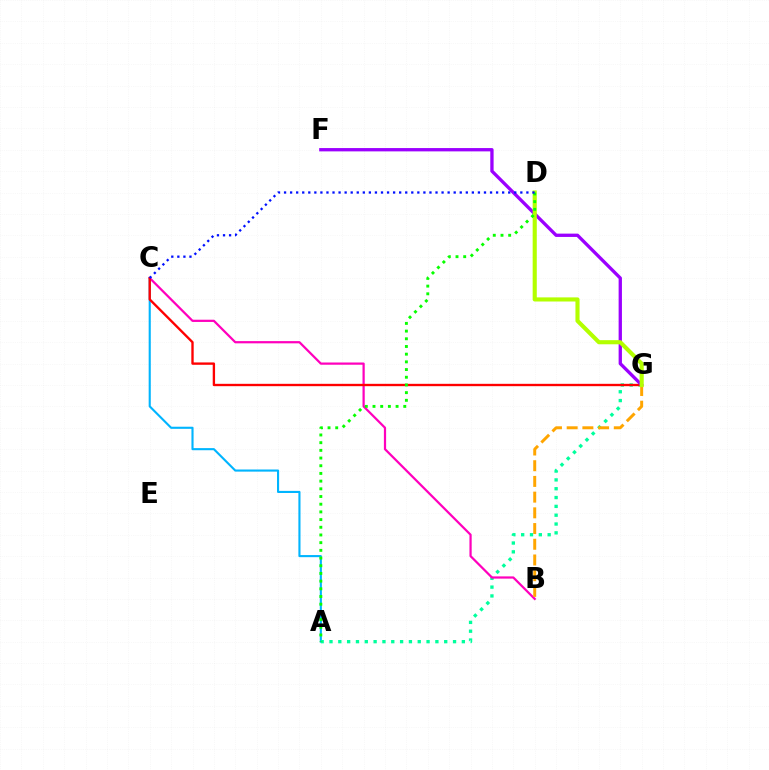{('A', 'C'): [{'color': '#00b5ff', 'line_style': 'solid', 'thickness': 1.52}], ('A', 'G'): [{'color': '#00ff9d', 'line_style': 'dotted', 'thickness': 2.4}], ('B', 'C'): [{'color': '#ff00bd', 'line_style': 'solid', 'thickness': 1.61}], ('C', 'G'): [{'color': '#ff0000', 'line_style': 'solid', 'thickness': 1.69}], ('F', 'G'): [{'color': '#9b00ff', 'line_style': 'solid', 'thickness': 2.38}], ('B', 'G'): [{'color': '#ffa500', 'line_style': 'dashed', 'thickness': 2.13}], ('D', 'G'): [{'color': '#b3ff00', 'line_style': 'solid', 'thickness': 2.97}], ('A', 'D'): [{'color': '#08ff00', 'line_style': 'dotted', 'thickness': 2.09}], ('C', 'D'): [{'color': '#0010ff', 'line_style': 'dotted', 'thickness': 1.65}]}